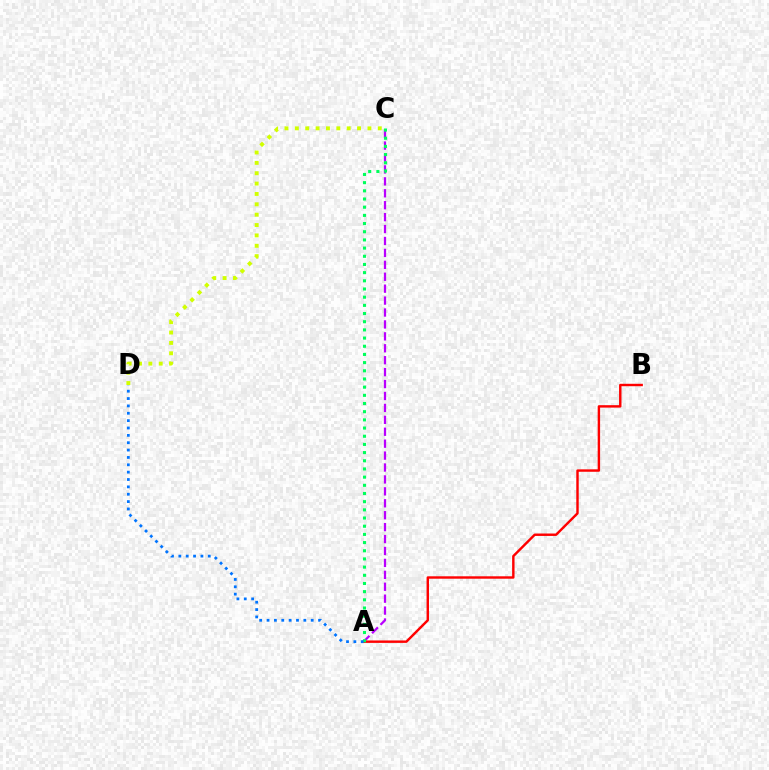{('A', 'C'): [{'color': '#b900ff', 'line_style': 'dashed', 'thickness': 1.62}, {'color': '#00ff5c', 'line_style': 'dotted', 'thickness': 2.22}], ('A', 'B'): [{'color': '#ff0000', 'line_style': 'solid', 'thickness': 1.74}], ('A', 'D'): [{'color': '#0074ff', 'line_style': 'dotted', 'thickness': 2.0}], ('C', 'D'): [{'color': '#d1ff00', 'line_style': 'dotted', 'thickness': 2.82}]}